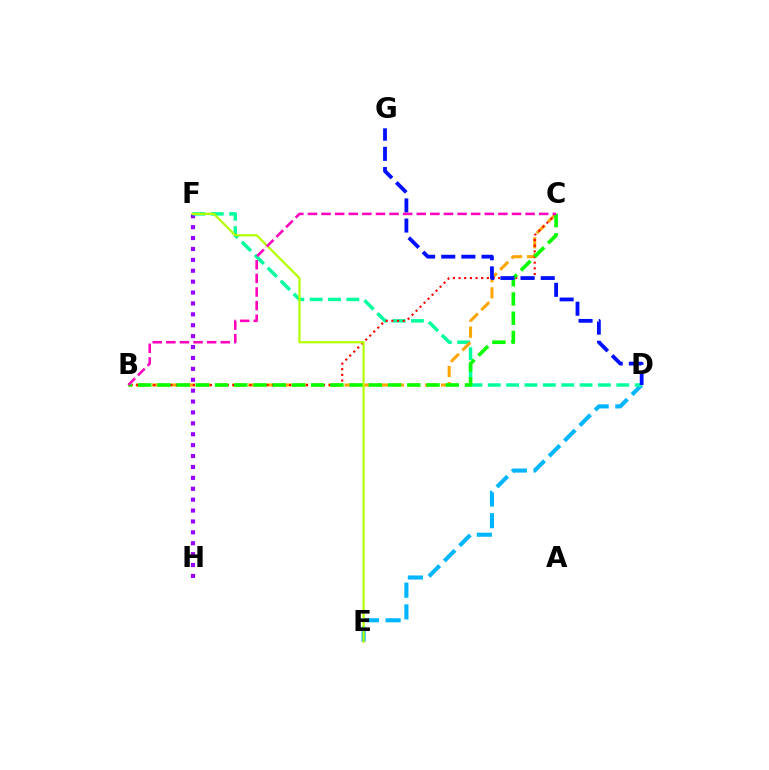{('F', 'H'): [{'color': '#9b00ff', 'line_style': 'dotted', 'thickness': 2.96}], ('D', 'E'): [{'color': '#00b5ff', 'line_style': 'dashed', 'thickness': 2.94}], ('D', 'F'): [{'color': '#00ff9d', 'line_style': 'dashed', 'thickness': 2.49}], ('B', 'C'): [{'color': '#ffa500', 'line_style': 'dashed', 'thickness': 2.18}, {'color': '#ff0000', 'line_style': 'dotted', 'thickness': 1.54}, {'color': '#08ff00', 'line_style': 'dashed', 'thickness': 2.61}, {'color': '#ff00bd', 'line_style': 'dashed', 'thickness': 1.85}], ('E', 'F'): [{'color': '#b3ff00', 'line_style': 'solid', 'thickness': 1.59}], ('D', 'G'): [{'color': '#0010ff', 'line_style': 'dashed', 'thickness': 2.74}]}